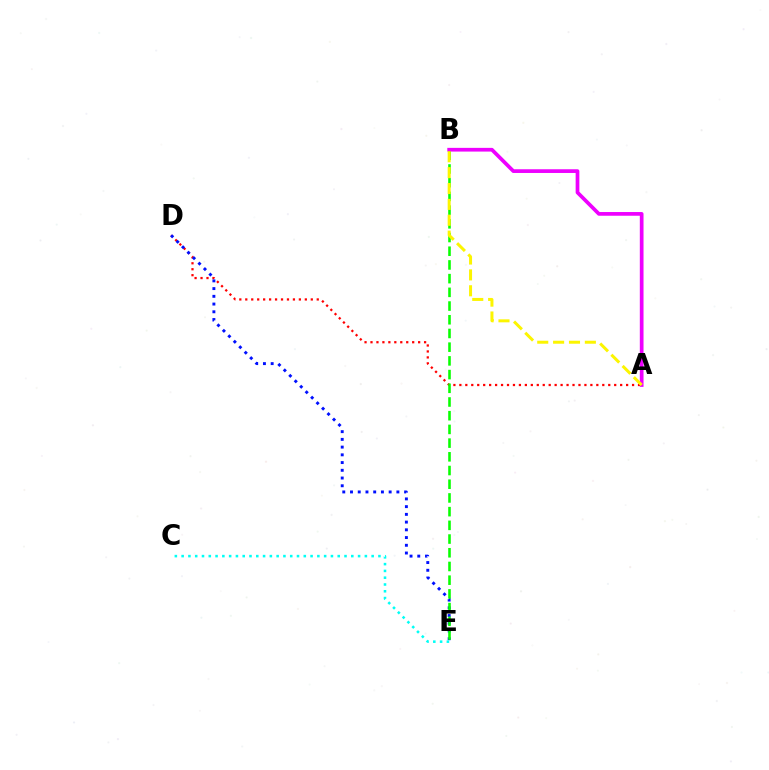{('A', 'D'): [{'color': '#ff0000', 'line_style': 'dotted', 'thickness': 1.62}], ('D', 'E'): [{'color': '#0010ff', 'line_style': 'dotted', 'thickness': 2.1}], ('B', 'E'): [{'color': '#08ff00', 'line_style': 'dashed', 'thickness': 1.86}], ('A', 'B'): [{'color': '#ee00ff', 'line_style': 'solid', 'thickness': 2.67}, {'color': '#fcf500', 'line_style': 'dashed', 'thickness': 2.16}], ('C', 'E'): [{'color': '#00fff6', 'line_style': 'dotted', 'thickness': 1.84}]}